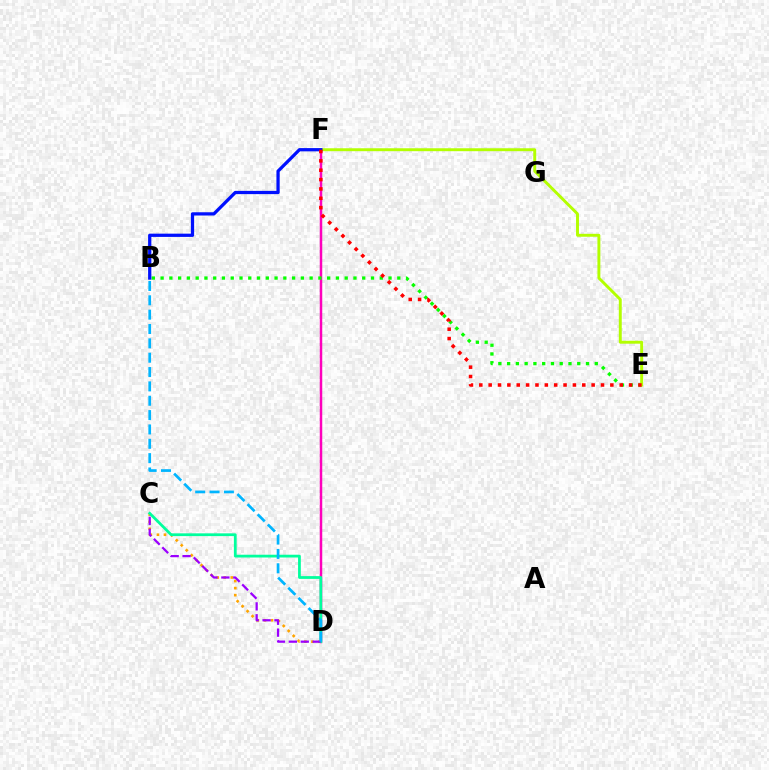{('C', 'D'): [{'color': '#ffa500', 'line_style': 'dotted', 'thickness': 1.91}, {'color': '#00ff9d', 'line_style': 'solid', 'thickness': 2.0}, {'color': '#9b00ff', 'line_style': 'dashed', 'thickness': 1.62}], ('D', 'F'): [{'color': '#ff00bd', 'line_style': 'solid', 'thickness': 1.79}], ('B', 'D'): [{'color': '#00b5ff', 'line_style': 'dashed', 'thickness': 1.95}], ('B', 'E'): [{'color': '#08ff00', 'line_style': 'dotted', 'thickness': 2.38}], ('E', 'F'): [{'color': '#b3ff00', 'line_style': 'solid', 'thickness': 2.11}, {'color': '#ff0000', 'line_style': 'dotted', 'thickness': 2.54}], ('B', 'F'): [{'color': '#0010ff', 'line_style': 'solid', 'thickness': 2.34}]}